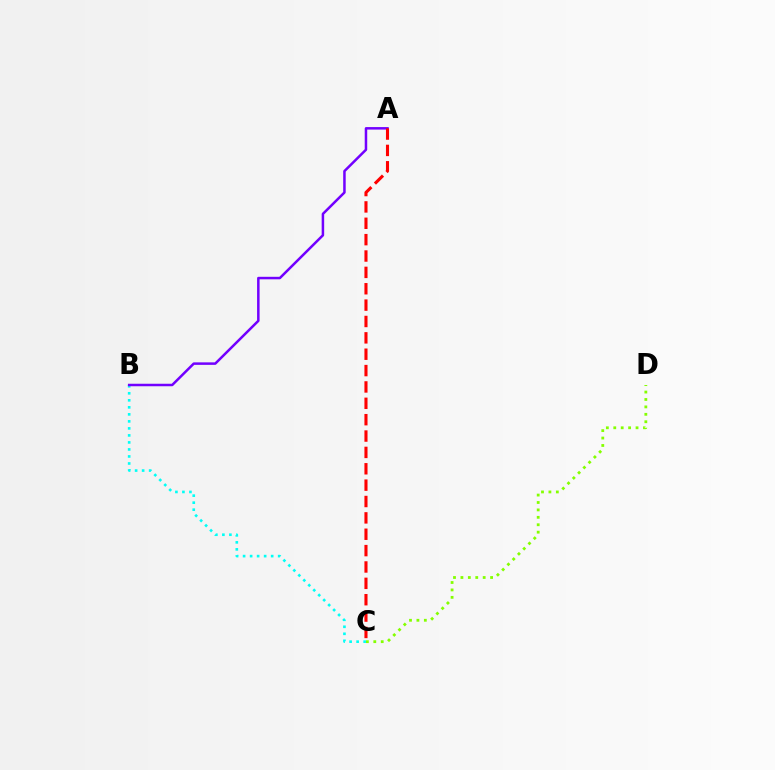{('B', 'C'): [{'color': '#00fff6', 'line_style': 'dotted', 'thickness': 1.91}], ('C', 'D'): [{'color': '#84ff00', 'line_style': 'dotted', 'thickness': 2.02}], ('A', 'B'): [{'color': '#7200ff', 'line_style': 'solid', 'thickness': 1.8}], ('A', 'C'): [{'color': '#ff0000', 'line_style': 'dashed', 'thickness': 2.22}]}